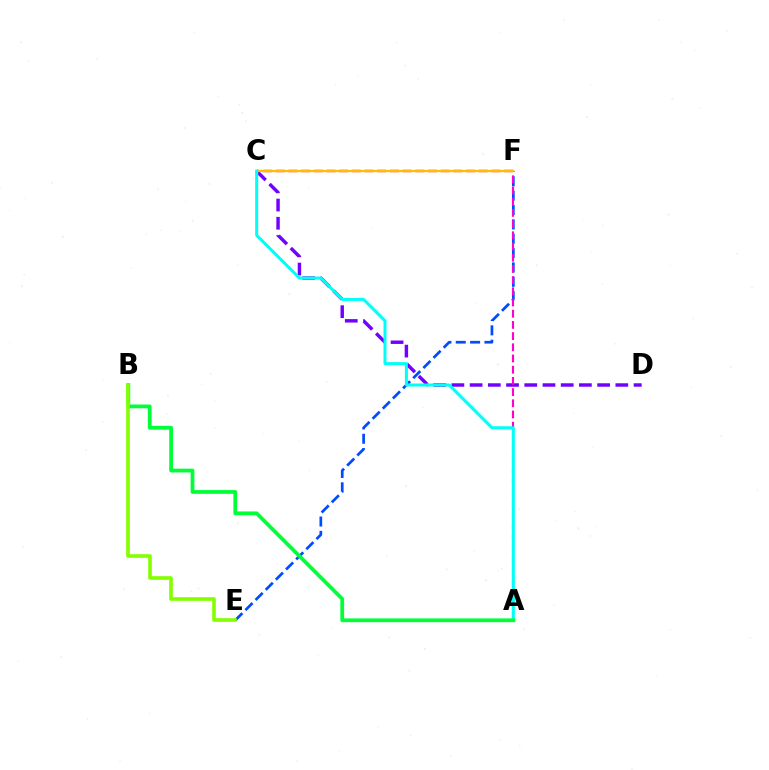{('E', 'F'): [{'color': '#004bff', 'line_style': 'dashed', 'thickness': 1.95}], ('C', 'D'): [{'color': '#7200ff', 'line_style': 'dashed', 'thickness': 2.47}], ('C', 'F'): [{'color': '#ff0000', 'line_style': 'dashed', 'thickness': 1.72}, {'color': '#ffbd00', 'line_style': 'solid', 'thickness': 1.61}], ('A', 'F'): [{'color': '#ff00cf', 'line_style': 'dashed', 'thickness': 1.52}], ('A', 'C'): [{'color': '#00fff6', 'line_style': 'solid', 'thickness': 2.17}], ('A', 'B'): [{'color': '#00ff39', 'line_style': 'solid', 'thickness': 2.71}], ('B', 'E'): [{'color': '#84ff00', 'line_style': 'solid', 'thickness': 2.62}]}